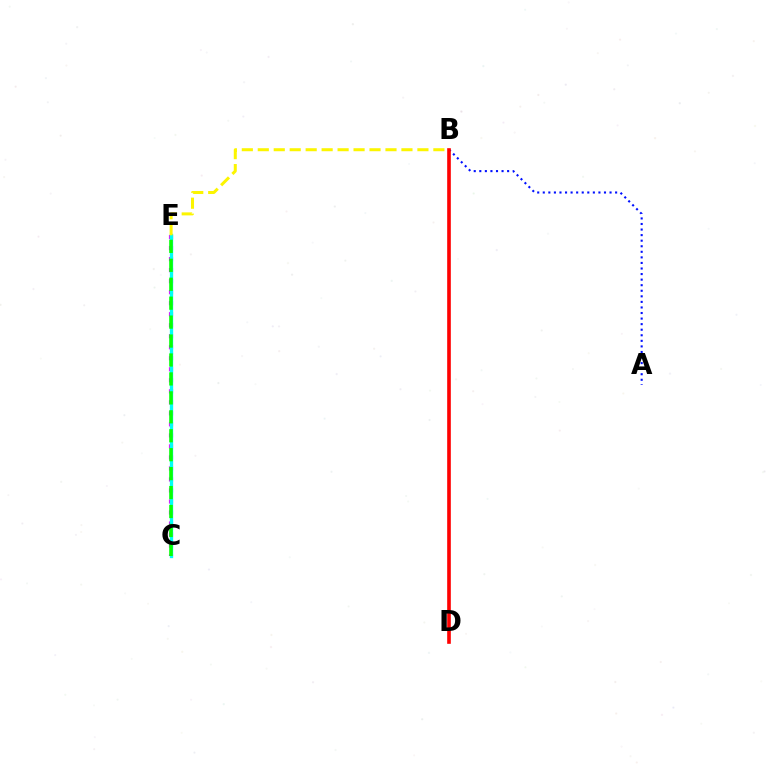{('A', 'B'): [{'color': '#0010ff', 'line_style': 'dotted', 'thickness': 1.51}], ('C', 'E'): [{'color': '#ee00ff', 'line_style': 'dotted', 'thickness': 2.99}, {'color': '#00fff6', 'line_style': 'solid', 'thickness': 2.4}, {'color': '#08ff00', 'line_style': 'dashed', 'thickness': 2.57}], ('B', 'D'): [{'color': '#ff0000', 'line_style': 'solid', 'thickness': 2.61}], ('B', 'E'): [{'color': '#fcf500', 'line_style': 'dashed', 'thickness': 2.17}]}